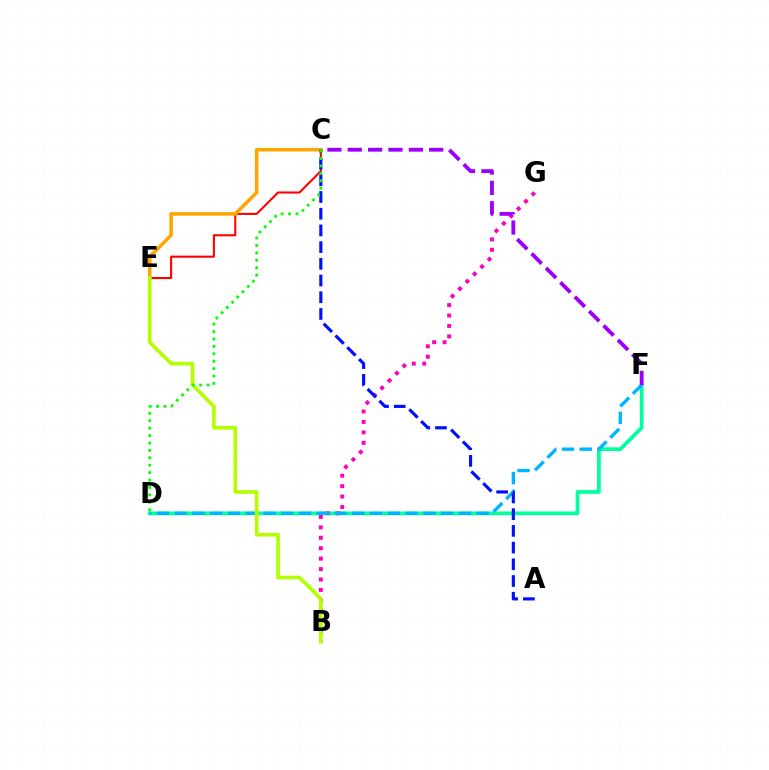{('D', 'F'): [{'color': '#00ff9d', 'line_style': 'solid', 'thickness': 2.68}, {'color': '#00b5ff', 'line_style': 'dashed', 'thickness': 2.41}], ('B', 'G'): [{'color': '#ff00bd', 'line_style': 'dotted', 'thickness': 2.83}], ('C', 'F'): [{'color': '#9b00ff', 'line_style': 'dashed', 'thickness': 2.76}], ('C', 'E'): [{'color': '#ff0000', 'line_style': 'solid', 'thickness': 1.5}, {'color': '#ffa500', 'line_style': 'solid', 'thickness': 2.55}], ('B', 'E'): [{'color': '#b3ff00', 'line_style': 'solid', 'thickness': 2.62}], ('A', 'C'): [{'color': '#0010ff', 'line_style': 'dashed', 'thickness': 2.27}], ('C', 'D'): [{'color': '#08ff00', 'line_style': 'dotted', 'thickness': 2.01}]}